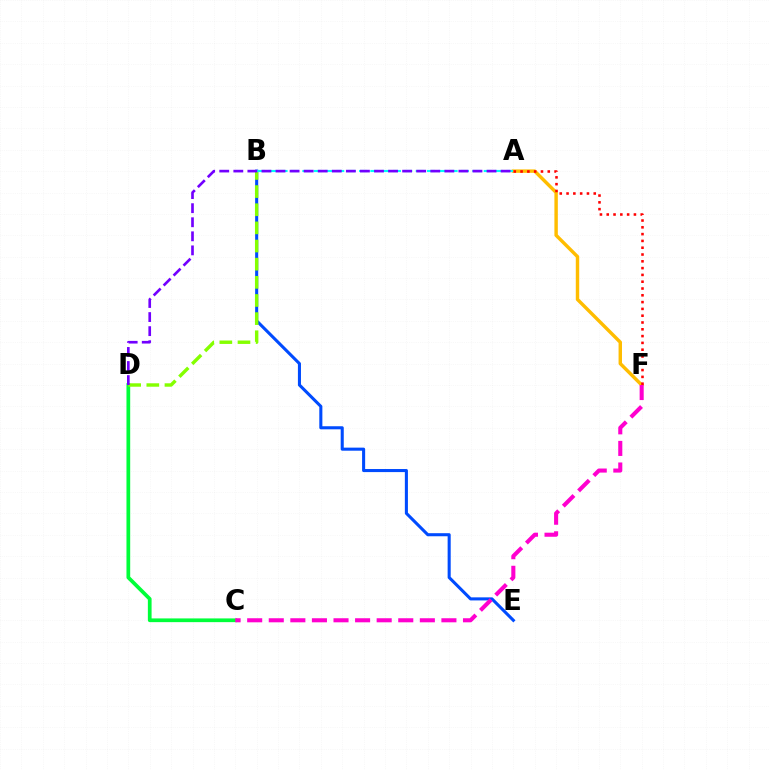{('A', 'F'): [{'color': '#ffbd00', 'line_style': 'solid', 'thickness': 2.47}, {'color': '#ff0000', 'line_style': 'dotted', 'thickness': 1.85}], ('C', 'D'): [{'color': '#00ff39', 'line_style': 'solid', 'thickness': 2.68}], ('B', 'E'): [{'color': '#004bff', 'line_style': 'solid', 'thickness': 2.21}], ('B', 'D'): [{'color': '#84ff00', 'line_style': 'dashed', 'thickness': 2.47}], ('C', 'F'): [{'color': '#ff00cf', 'line_style': 'dashed', 'thickness': 2.93}], ('A', 'B'): [{'color': '#00fff6', 'line_style': 'dashed', 'thickness': 1.54}], ('A', 'D'): [{'color': '#7200ff', 'line_style': 'dashed', 'thickness': 1.91}]}